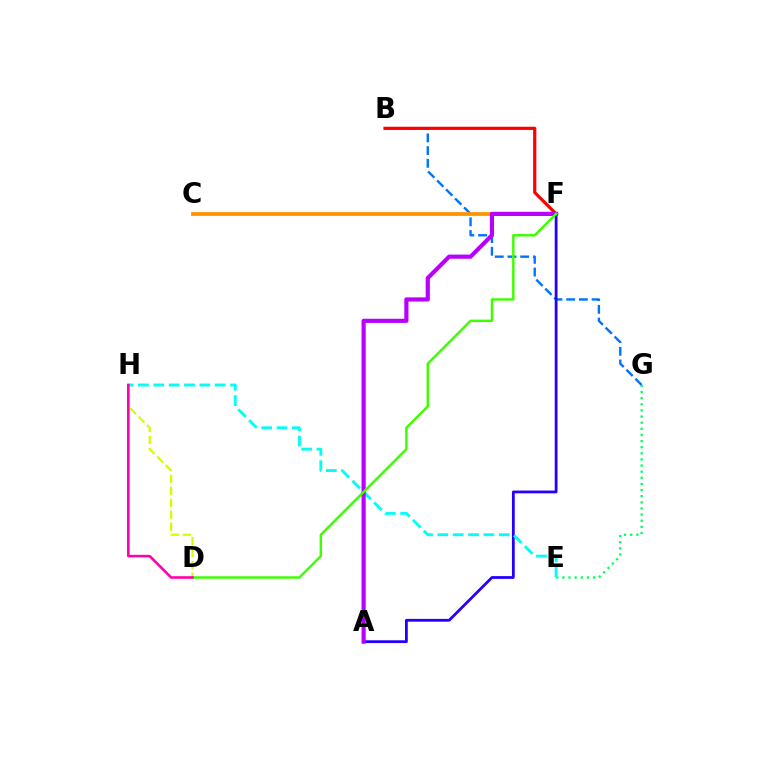{('B', 'G'): [{'color': '#0074ff', 'line_style': 'dashed', 'thickness': 1.73}], ('A', 'F'): [{'color': '#2500ff', 'line_style': 'solid', 'thickness': 2.01}, {'color': '#b900ff', 'line_style': 'solid', 'thickness': 3.0}], ('C', 'F'): [{'color': '#ff9400', 'line_style': 'solid', 'thickness': 2.72}], ('D', 'H'): [{'color': '#d1ff00', 'line_style': 'dashed', 'thickness': 1.62}, {'color': '#ff00ac', 'line_style': 'solid', 'thickness': 1.87}], ('E', 'G'): [{'color': '#00ff5c', 'line_style': 'dotted', 'thickness': 1.66}], ('B', 'F'): [{'color': '#ff0000', 'line_style': 'solid', 'thickness': 2.29}], ('E', 'H'): [{'color': '#00fff6', 'line_style': 'dashed', 'thickness': 2.09}], ('D', 'F'): [{'color': '#3dff00', 'line_style': 'solid', 'thickness': 1.76}]}